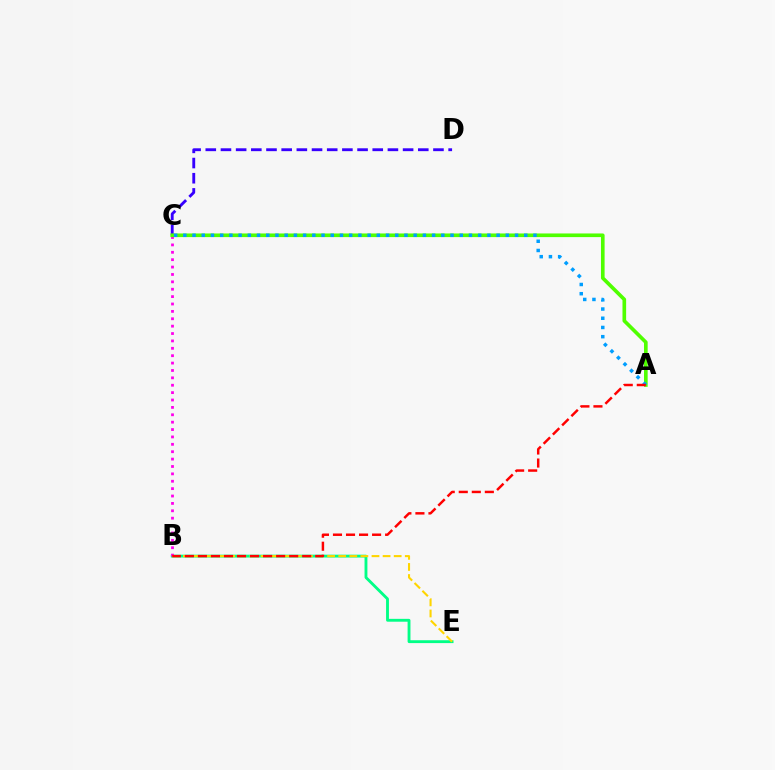{('B', 'E'): [{'color': '#00ff86', 'line_style': 'solid', 'thickness': 2.06}, {'color': '#ffd500', 'line_style': 'dashed', 'thickness': 1.51}], ('C', 'D'): [{'color': '#3700ff', 'line_style': 'dashed', 'thickness': 2.06}], ('B', 'C'): [{'color': '#ff00ed', 'line_style': 'dotted', 'thickness': 2.01}], ('A', 'C'): [{'color': '#4fff00', 'line_style': 'solid', 'thickness': 2.62}, {'color': '#009eff', 'line_style': 'dotted', 'thickness': 2.5}], ('A', 'B'): [{'color': '#ff0000', 'line_style': 'dashed', 'thickness': 1.77}]}